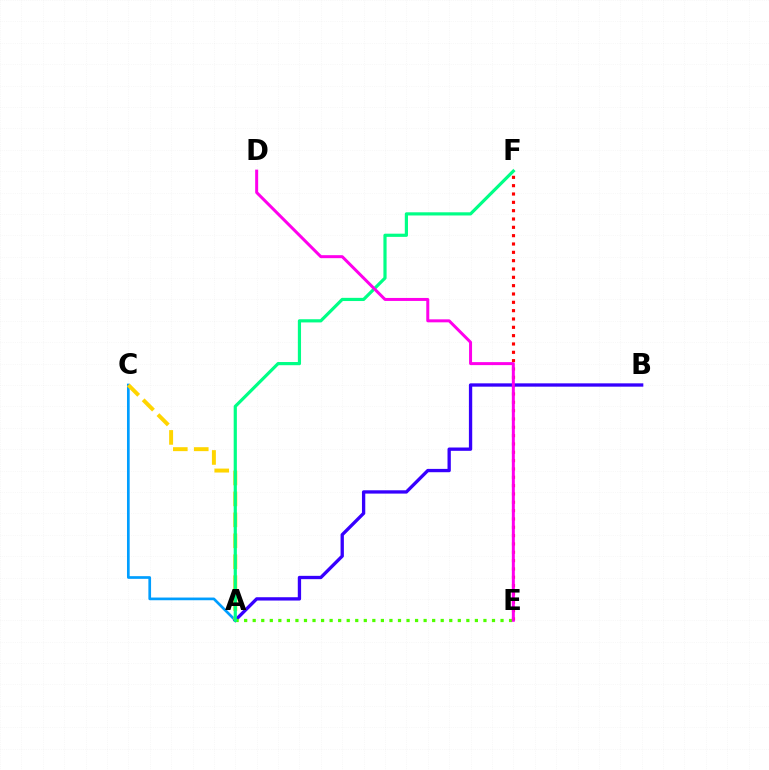{('A', 'C'): [{'color': '#009eff', 'line_style': 'solid', 'thickness': 1.94}, {'color': '#ffd500', 'line_style': 'dashed', 'thickness': 2.84}], ('E', 'F'): [{'color': '#ff0000', 'line_style': 'dotted', 'thickness': 2.26}], ('A', 'B'): [{'color': '#3700ff', 'line_style': 'solid', 'thickness': 2.39}], ('A', 'E'): [{'color': '#4fff00', 'line_style': 'dotted', 'thickness': 2.32}], ('A', 'F'): [{'color': '#00ff86', 'line_style': 'solid', 'thickness': 2.29}], ('D', 'E'): [{'color': '#ff00ed', 'line_style': 'solid', 'thickness': 2.16}]}